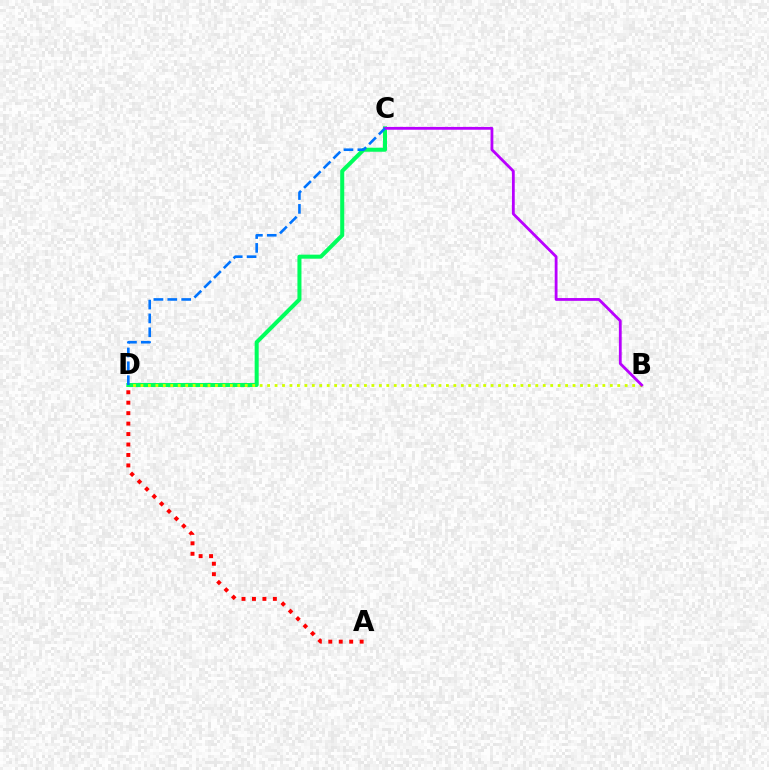{('C', 'D'): [{'color': '#00ff5c', 'line_style': 'solid', 'thickness': 2.9}, {'color': '#0074ff', 'line_style': 'dashed', 'thickness': 1.88}], ('B', 'D'): [{'color': '#d1ff00', 'line_style': 'dotted', 'thickness': 2.02}], ('A', 'D'): [{'color': '#ff0000', 'line_style': 'dotted', 'thickness': 2.84}], ('B', 'C'): [{'color': '#b900ff', 'line_style': 'solid', 'thickness': 2.02}]}